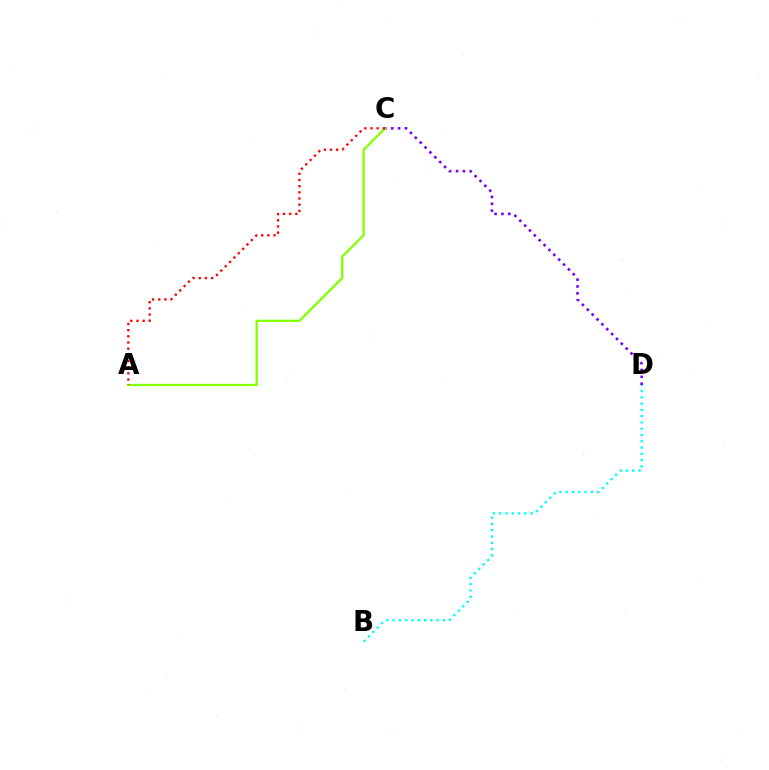{('C', 'D'): [{'color': '#7200ff', 'line_style': 'dotted', 'thickness': 1.87}], ('A', 'C'): [{'color': '#84ff00', 'line_style': 'solid', 'thickness': 1.65}, {'color': '#ff0000', 'line_style': 'dotted', 'thickness': 1.68}], ('B', 'D'): [{'color': '#00fff6', 'line_style': 'dotted', 'thickness': 1.71}]}